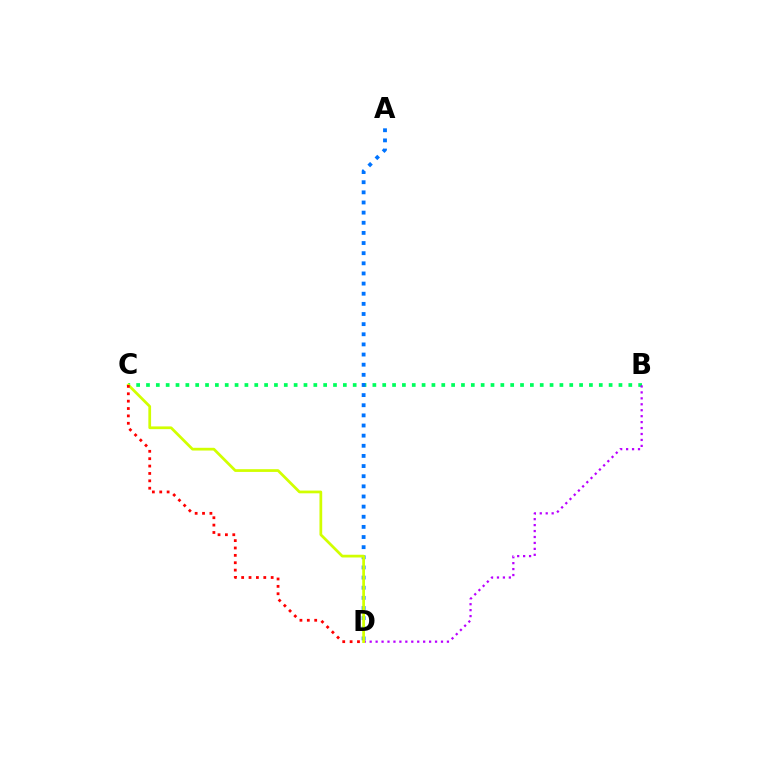{('B', 'C'): [{'color': '#00ff5c', 'line_style': 'dotted', 'thickness': 2.67}], ('B', 'D'): [{'color': '#b900ff', 'line_style': 'dotted', 'thickness': 1.61}], ('A', 'D'): [{'color': '#0074ff', 'line_style': 'dotted', 'thickness': 2.75}], ('C', 'D'): [{'color': '#d1ff00', 'line_style': 'solid', 'thickness': 1.97}, {'color': '#ff0000', 'line_style': 'dotted', 'thickness': 2.0}]}